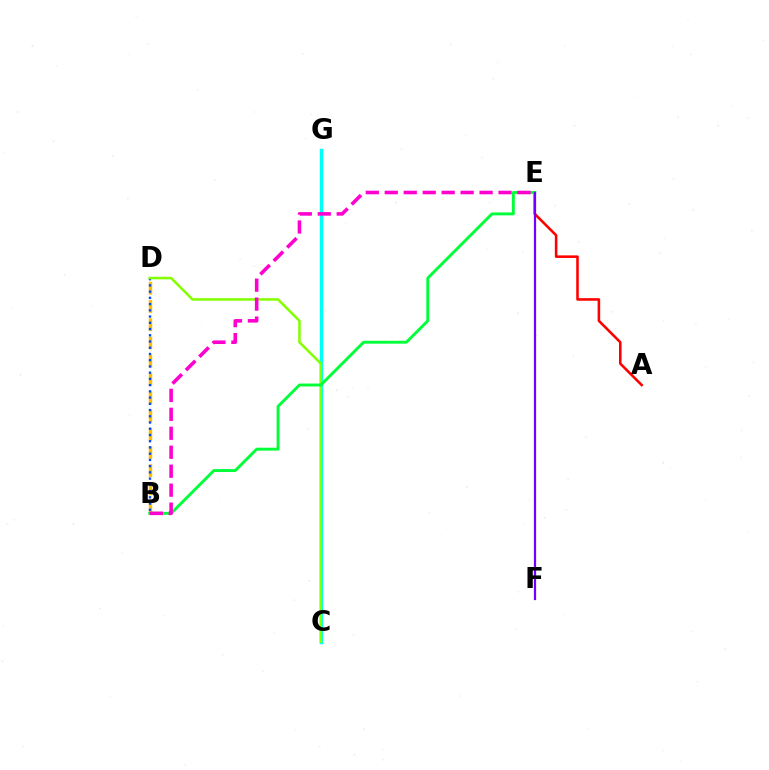{('B', 'D'): [{'color': '#ffbd00', 'line_style': 'dashed', 'thickness': 2.48}, {'color': '#004bff', 'line_style': 'dotted', 'thickness': 1.69}], ('C', 'G'): [{'color': '#00fff6', 'line_style': 'solid', 'thickness': 2.5}], ('A', 'E'): [{'color': '#ff0000', 'line_style': 'solid', 'thickness': 1.85}], ('C', 'D'): [{'color': '#84ff00', 'line_style': 'solid', 'thickness': 1.83}], ('B', 'E'): [{'color': '#00ff39', 'line_style': 'solid', 'thickness': 2.09}, {'color': '#ff00cf', 'line_style': 'dashed', 'thickness': 2.58}], ('E', 'F'): [{'color': '#7200ff', 'line_style': 'solid', 'thickness': 1.62}]}